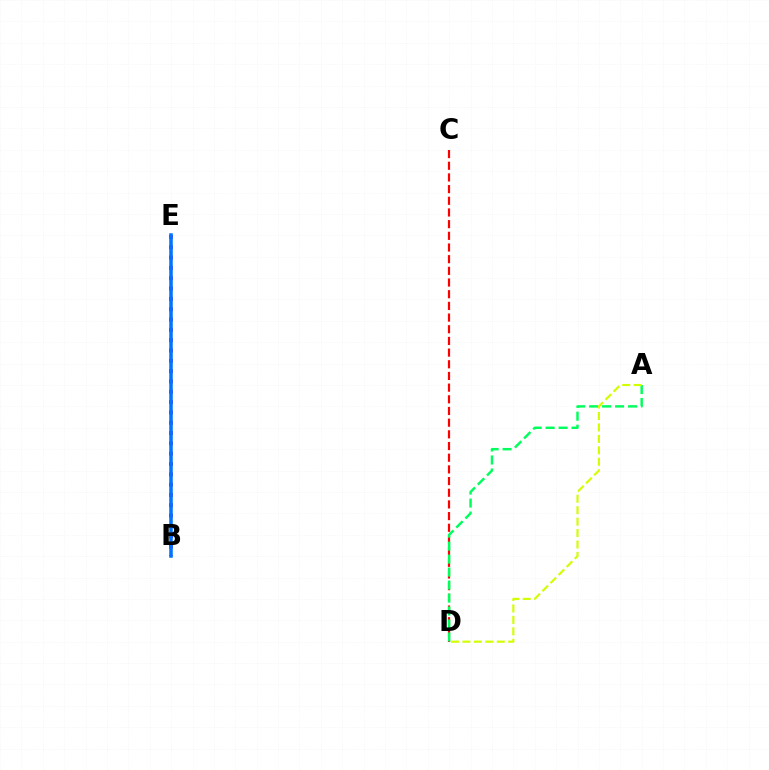{('B', 'E'): [{'color': '#b900ff', 'line_style': 'dotted', 'thickness': 2.8}, {'color': '#0074ff', 'line_style': 'solid', 'thickness': 2.54}], ('C', 'D'): [{'color': '#ff0000', 'line_style': 'dashed', 'thickness': 1.59}], ('A', 'D'): [{'color': '#00ff5c', 'line_style': 'dashed', 'thickness': 1.76}, {'color': '#d1ff00', 'line_style': 'dashed', 'thickness': 1.56}]}